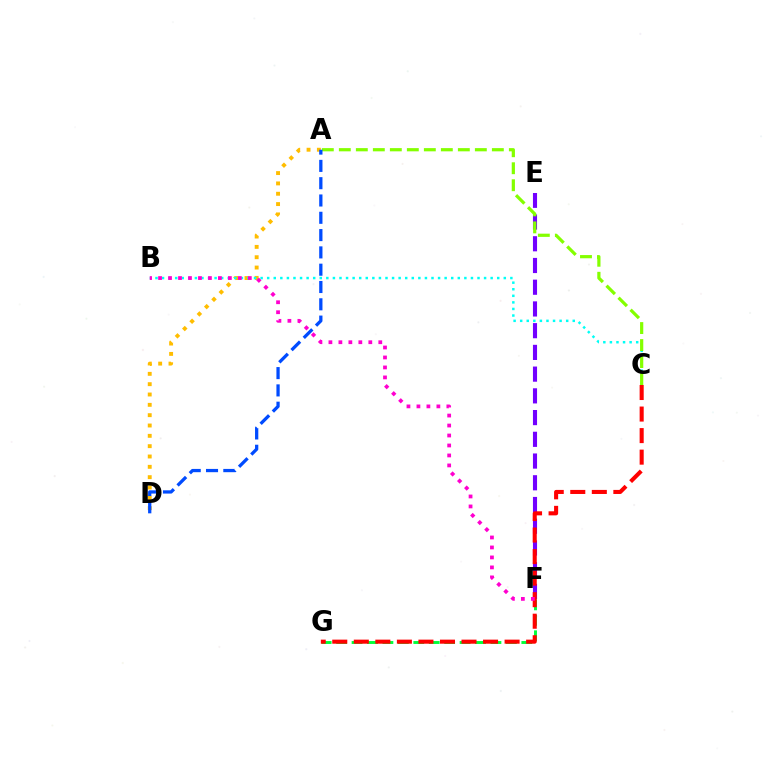{('A', 'D'): [{'color': '#ffbd00', 'line_style': 'dotted', 'thickness': 2.81}, {'color': '#004bff', 'line_style': 'dashed', 'thickness': 2.35}], ('F', 'G'): [{'color': '#00ff39', 'line_style': 'dashed', 'thickness': 2.1}], ('E', 'F'): [{'color': '#7200ff', 'line_style': 'dashed', 'thickness': 2.95}], ('C', 'G'): [{'color': '#ff0000', 'line_style': 'dashed', 'thickness': 2.93}], ('B', 'C'): [{'color': '#00fff6', 'line_style': 'dotted', 'thickness': 1.79}], ('A', 'C'): [{'color': '#84ff00', 'line_style': 'dashed', 'thickness': 2.31}], ('B', 'F'): [{'color': '#ff00cf', 'line_style': 'dotted', 'thickness': 2.71}]}